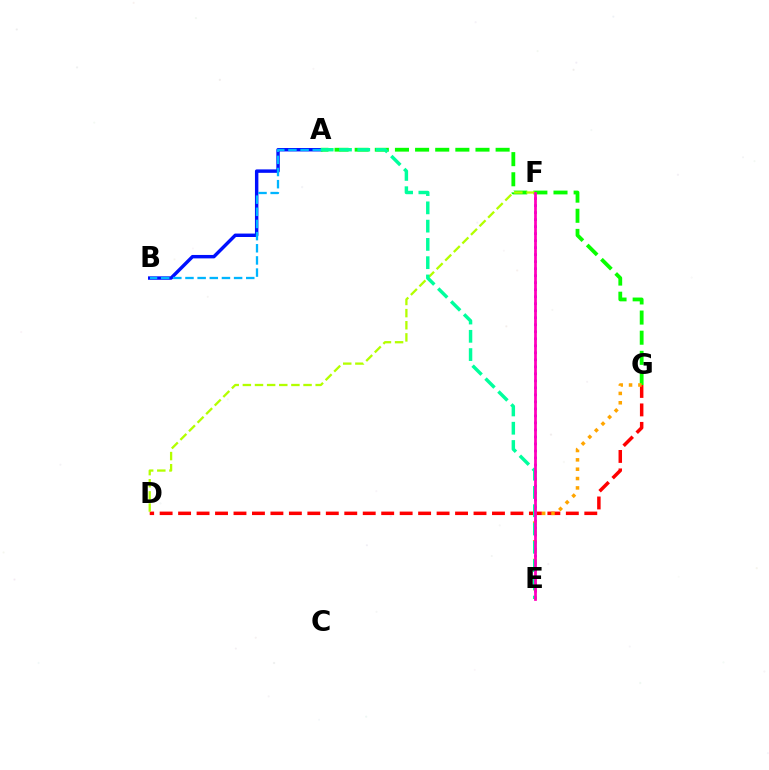{('E', 'F'): [{'color': '#9b00ff', 'line_style': 'dotted', 'thickness': 1.9}, {'color': '#ff00bd', 'line_style': 'solid', 'thickness': 1.97}], ('D', 'G'): [{'color': '#ff0000', 'line_style': 'dashed', 'thickness': 2.51}], ('A', 'B'): [{'color': '#0010ff', 'line_style': 'solid', 'thickness': 2.47}, {'color': '#00b5ff', 'line_style': 'dashed', 'thickness': 1.65}], ('A', 'G'): [{'color': '#08ff00', 'line_style': 'dashed', 'thickness': 2.73}], ('D', 'F'): [{'color': '#b3ff00', 'line_style': 'dashed', 'thickness': 1.65}], ('E', 'G'): [{'color': '#ffa500', 'line_style': 'dotted', 'thickness': 2.54}], ('A', 'E'): [{'color': '#00ff9d', 'line_style': 'dashed', 'thickness': 2.48}]}